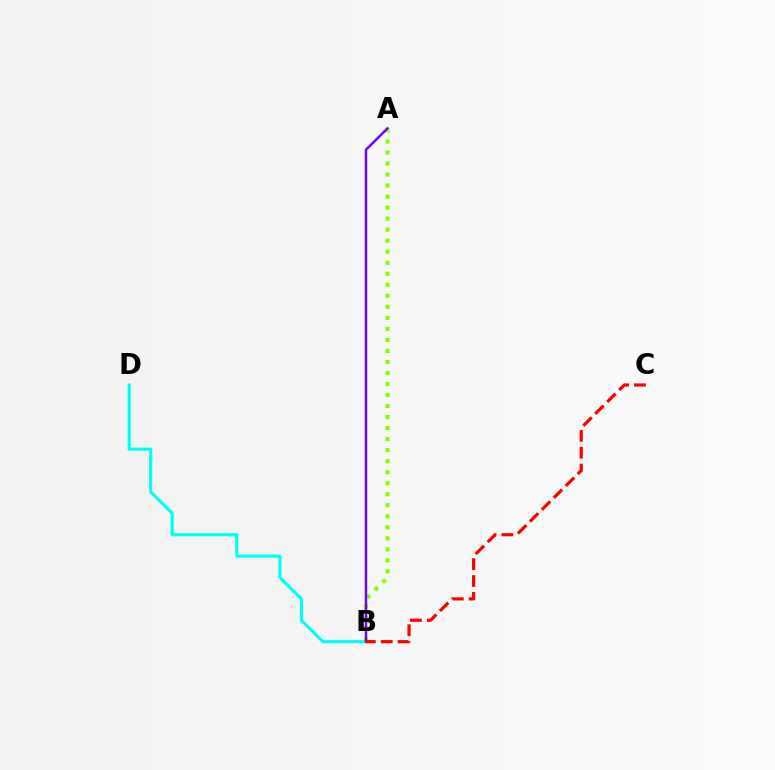{('B', 'D'): [{'color': '#00fff6', 'line_style': 'solid', 'thickness': 2.27}], ('A', 'B'): [{'color': '#84ff00', 'line_style': 'dotted', 'thickness': 2.99}, {'color': '#7200ff', 'line_style': 'solid', 'thickness': 1.77}], ('B', 'C'): [{'color': '#ff0000', 'line_style': 'dashed', 'thickness': 2.29}]}